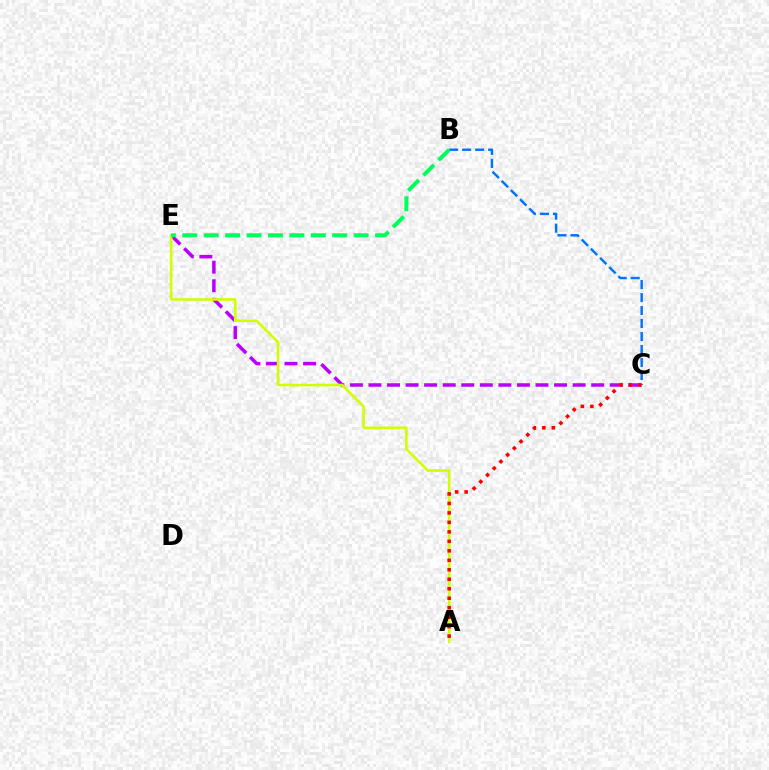{('C', 'E'): [{'color': '#b900ff', 'line_style': 'dashed', 'thickness': 2.52}], ('B', 'C'): [{'color': '#0074ff', 'line_style': 'dashed', 'thickness': 1.76}], ('A', 'E'): [{'color': '#d1ff00', 'line_style': 'solid', 'thickness': 1.86}], ('A', 'C'): [{'color': '#ff0000', 'line_style': 'dotted', 'thickness': 2.58}], ('B', 'E'): [{'color': '#00ff5c', 'line_style': 'dashed', 'thickness': 2.91}]}